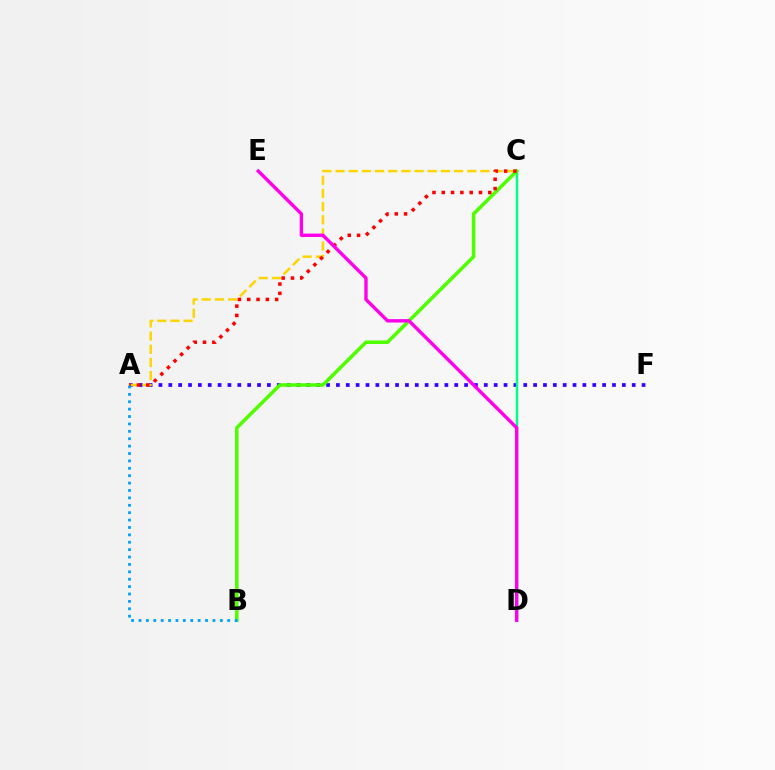{('A', 'F'): [{'color': '#3700ff', 'line_style': 'dotted', 'thickness': 2.68}], ('C', 'D'): [{'color': '#00ff86', 'line_style': 'solid', 'thickness': 1.77}], ('A', 'C'): [{'color': '#ffd500', 'line_style': 'dashed', 'thickness': 1.79}, {'color': '#ff0000', 'line_style': 'dotted', 'thickness': 2.53}], ('B', 'C'): [{'color': '#4fff00', 'line_style': 'solid', 'thickness': 2.56}], ('A', 'B'): [{'color': '#009eff', 'line_style': 'dotted', 'thickness': 2.01}], ('D', 'E'): [{'color': '#ff00ed', 'line_style': 'solid', 'thickness': 2.44}]}